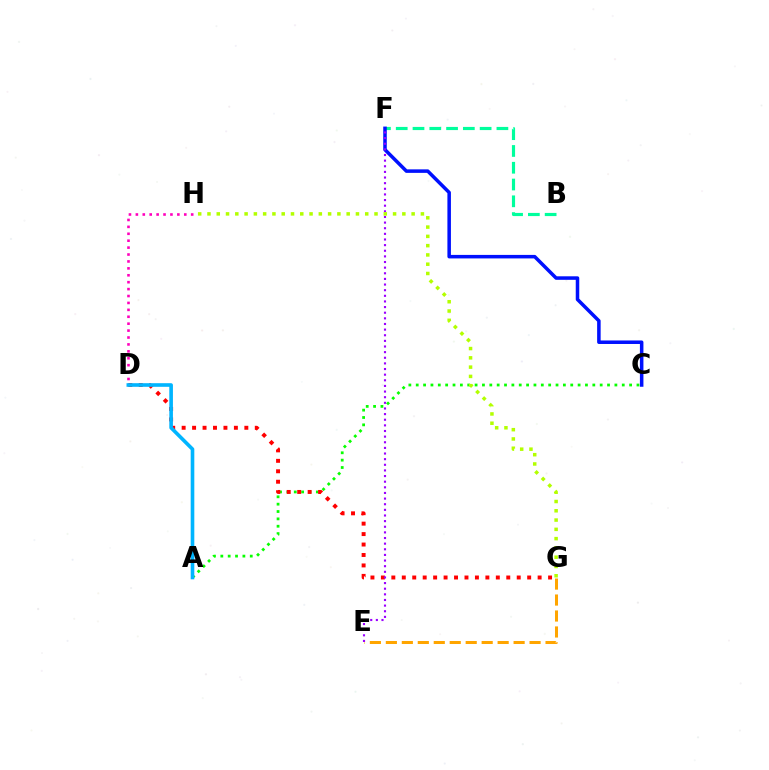{('A', 'C'): [{'color': '#08ff00', 'line_style': 'dotted', 'thickness': 2.0}], ('B', 'F'): [{'color': '#00ff9d', 'line_style': 'dashed', 'thickness': 2.28}], ('E', 'G'): [{'color': '#ffa500', 'line_style': 'dashed', 'thickness': 2.17}], ('D', 'G'): [{'color': '#ff0000', 'line_style': 'dotted', 'thickness': 2.84}], ('C', 'F'): [{'color': '#0010ff', 'line_style': 'solid', 'thickness': 2.53}], ('E', 'F'): [{'color': '#9b00ff', 'line_style': 'dotted', 'thickness': 1.53}], ('D', 'H'): [{'color': '#ff00bd', 'line_style': 'dotted', 'thickness': 1.88}], ('G', 'H'): [{'color': '#b3ff00', 'line_style': 'dotted', 'thickness': 2.52}], ('A', 'D'): [{'color': '#00b5ff', 'line_style': 'solid', 'thickness': 2.61}]}